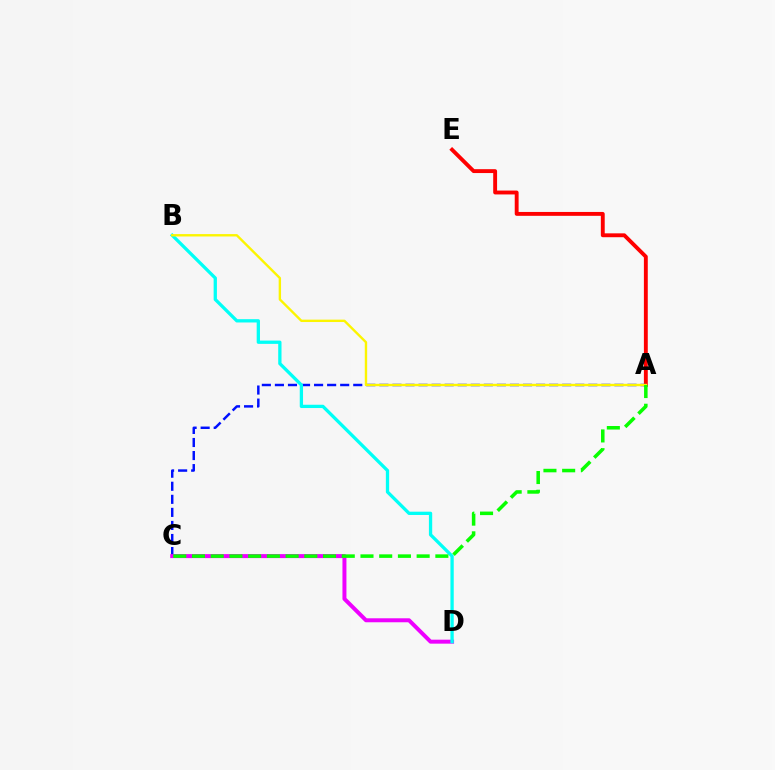{('A', 'E'): [{'color': '#ff0000', 'line_style': 'solid', 'thickness': 2.79}], ('A', 'C'): [{'color': '#0010ff', 'line_style': 'dashed', 'thickness': 1.77}, {'color': '#08ff00', 'line_style': 'dashed', 'thickness': 2.54}], ('C', 'D'): [{'color': '#ee00ff', 'line_style': 'solid', 'thickness': 2.87}], ('B', 'D'): [{'color': '#00fff6', 'line_style': 'solid', 'thickness': 2.37}], ('A', 'B'): [{'color': '#fcf500', 'line_style': 'solid', 'thickness': 1.72}]}